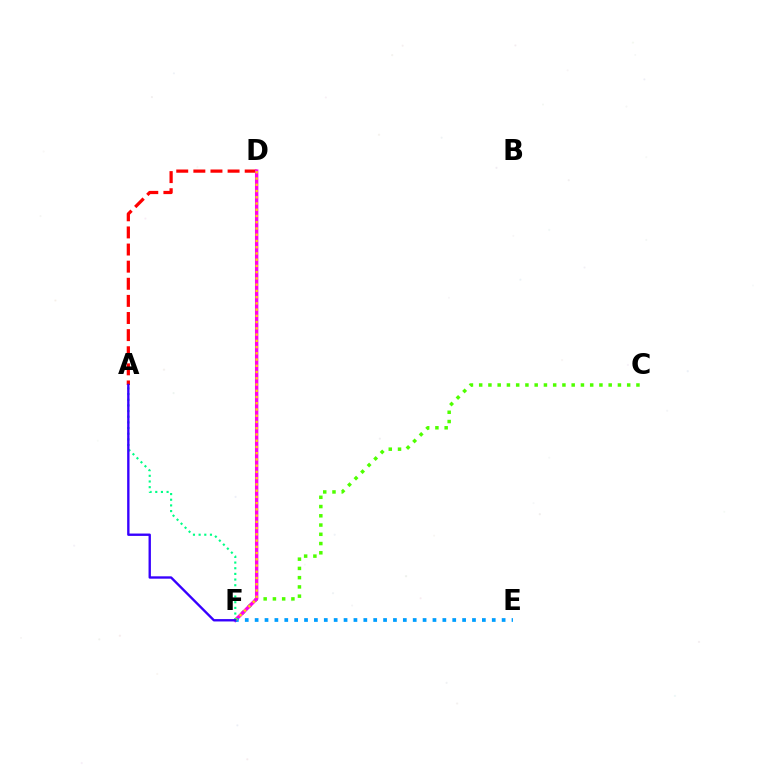{('A', 'D'): [{'color': '#ff0000', 'line_style': 'dashed', 'thickness': 2.32}], ('C', 'F'): [{'color': '#4fff00', 'line_style': 'dotted', 'thickness': 2.51}], ('D', 'F'): [{'color': '#ff00ed', 'line_style': 'solid', 'thickness': 2.44}, {'color': '#ffd500', 'line_style': 'dotted', 'thickness': 1.7}], ('E', 'F'): [{'color': '#009eff', 'line_style': 'dotted', 'thickness': 2.68}], ('A', 'F'): [{'color': '#00ff86', 'line_style': 'dotted', 'thickness': 1.54}, {'color': '#3700ff', 'line_style': 'solid', 'thickness': 1.7}]}